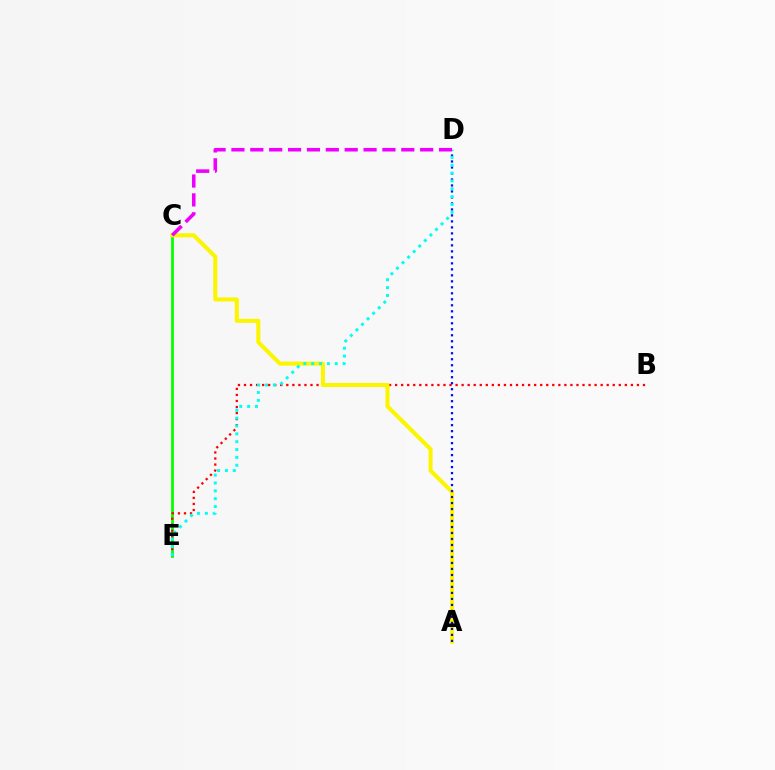{('C', 'E'): [{'color': '#08ff00', 'line_style': 'solid', 'thickness': 1.99}], ('B', 'E'): [{'color': '#ff0000', 'line_style': 'dotted', 'thickness': 1.64}], ('A', 'C'): [{'color': '#fcf500', 'line_style': 'solid', 'thickness': 2.92}], ('A', 'D'): [{'color': '#0010ff', 'line_style': 'dotted', 'thickness': 1.63}], ('D', 'E'): [{'color': '#00fff6', 'line_style': 'dotted', 'thickness': 2.13}], ('C', 'D'): [{'color': '#ee00ff', 'line_style': 'dashed', 'thickness': 2.56}]}